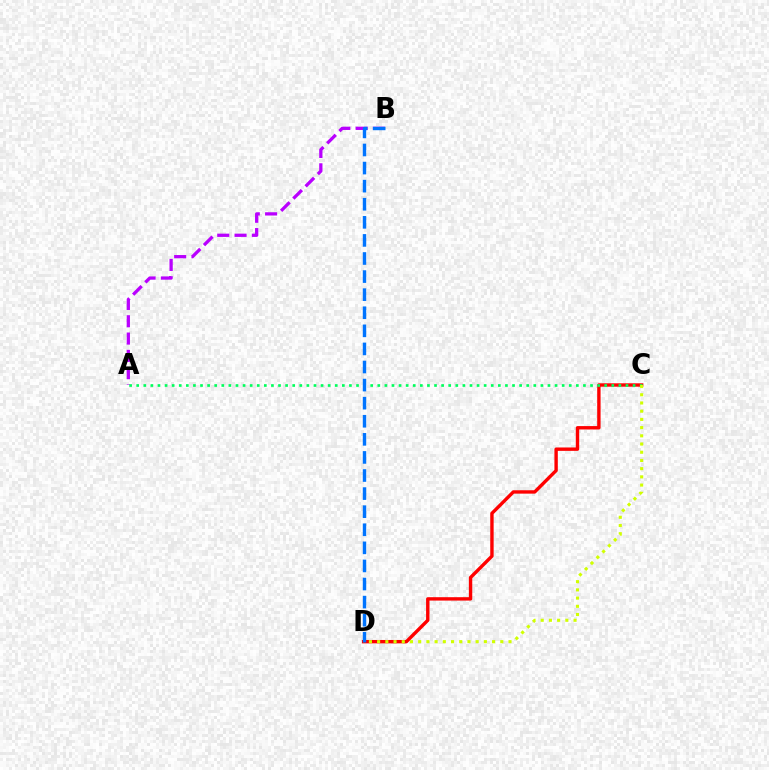{('A', 'B'): [{'color': '#b900ff', 'line_style': 'dashed', 'thickness': 2.35}], ('C', 'D'): [{'color': '#ff0000', 'line_style': 'solid', 'thickness': 2.44}, {'color': '#d1ff00', 'line_style': 'dotted', 'thickness': 2.23}], ('A', 'C'): [{'color': '#00ff5c', 'line_style': 'dotted', 'thickness': 1.93}], ('B', 'D'): [{'color': '#0074ff', 'line_style': 'dashed', 'thickness': 2.46}]}